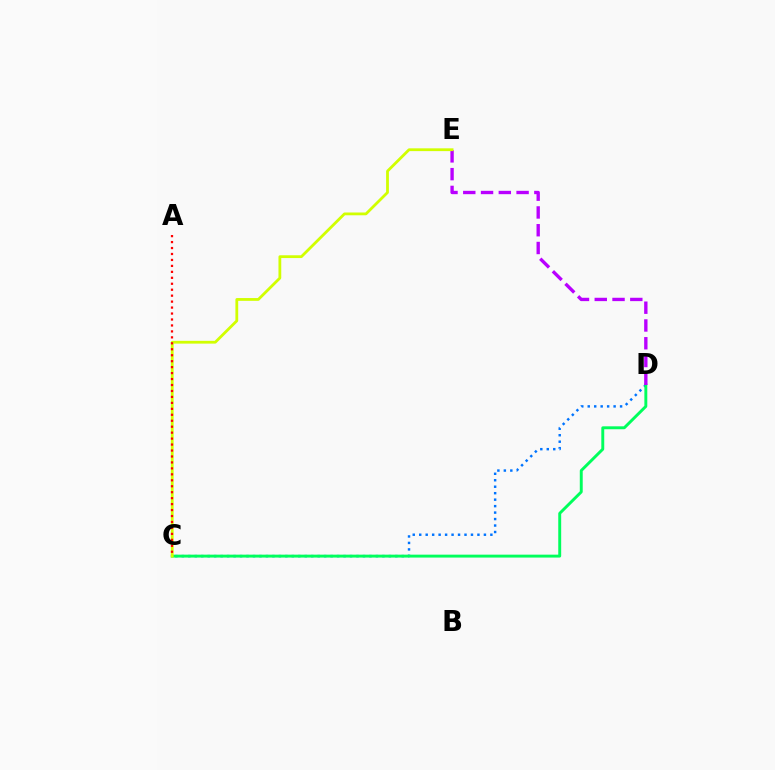{('C', 'D'): [{'color': '#0074ff', 'line_style': 'dotted', 'thickness': 1.76}, {'color': '#00ff5c', 'line_style': 'solid', 'thickness': 2.1}], ('D', 'E'): [{'color': '#b900ff', 'line_style': 'dashed', 'thickness': 2.41}], ('C', 'E'): [{'color': '#d1ff00', 'line_style': 'solid', 'thickness': 2.01}], ('A', 'C'): [{'color': '#ff0000', 'line_style': 'dotted', 'thickness': 1.62}]}